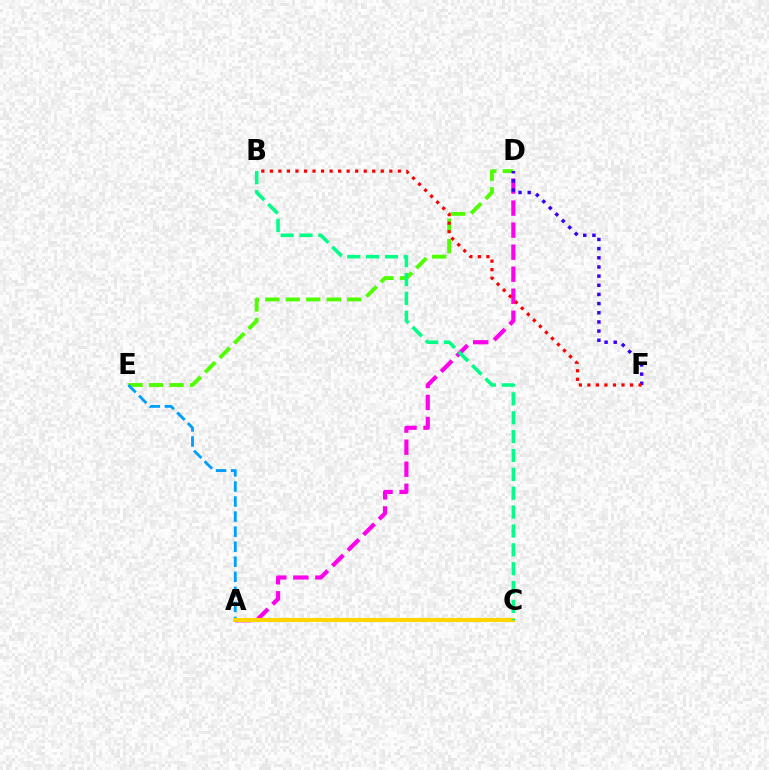{('D', 'E'): [{'color': '#4fff00', 'line_style': 'dashed', 'thickness': 2.79}], ('A', 'E'): [{'color': '#009eff', 'line_style': 'dashed', 'thickness': 2.04}], ('A', 'D'): [{'color': '#ff00ed', 'line_style': 'dashed', 'thickness': 2.99}], ('D', 'F'): [{'color': '#3700ff', 'line_style': 'dotted', 'thickness': 2.49}], ('B', 'F'): [{'color': '#ff0000', 'line_style': 'dotted', 'thickness': 2.32}], ('A', 'C'): [{'color': '#ffd500', 'line_style': 'solid', 'thickness': 2.96}], ('B', 'C'): [{'color': '#00ff86', 'line_style': 'dashed', 'thickness': 2.56}]}